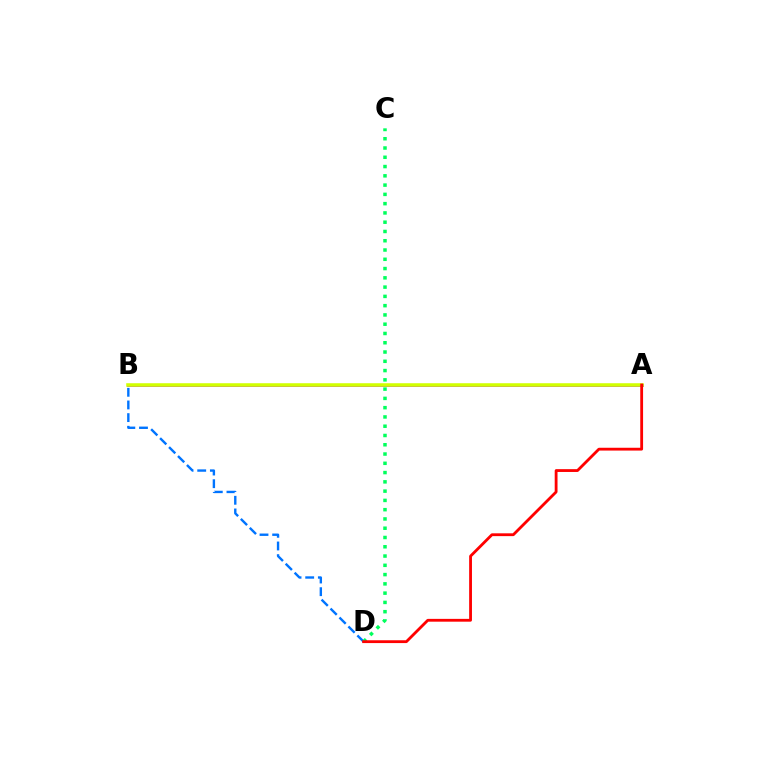{('A', 'B'): [{'color': '#b900ff', 'line_style': 'solid', 'thickness': 2.04}, {'color': '#d1ff00', 'line_style': 'solid', 'thickness': 2.55}], ('B', 'D'): [{'color': '#0074ff', 'line_style': 'dashed', 'thickness': 1.72}], ('C', 'D'): [{'color': '#00ff5c', 'line_style': 'dotted', 'thickness': 2.52}], ('A', 'D'): [{'color': '#ff0000', 'line_style': 'solid', 'thickness': 2.03}]}